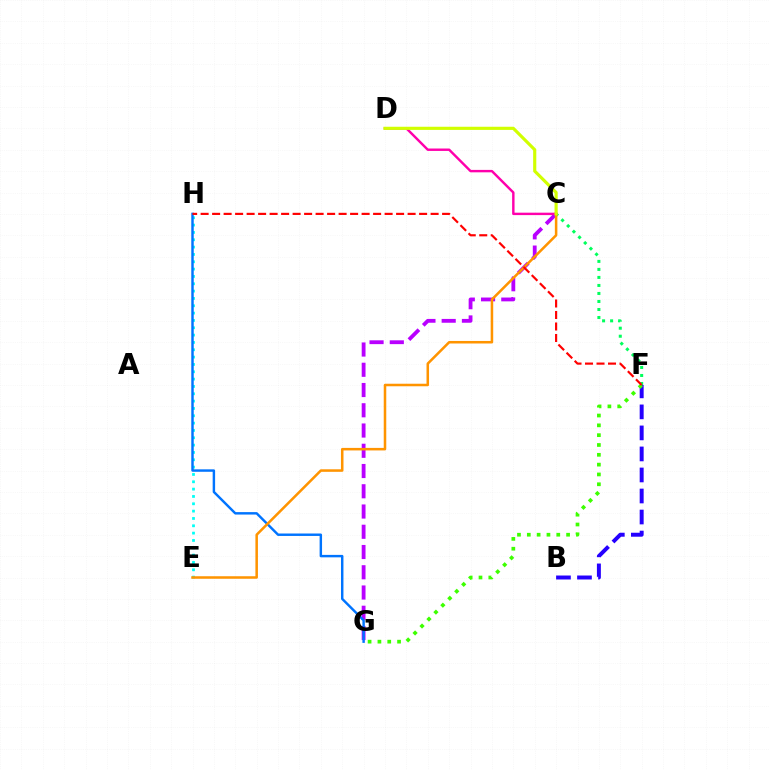{('E', 'H'): [{'color': '#00fff6', 'line_style': 'dotted', 'thickness': 1.99}], ('B', 'F'): [{'color': '#2500ff', 'line_style': 'dashed', 'thickness': 2.86}], ('C', 'G'): [{'color': '#b900ff', 'line_style': 'dashed', 'thickness': 2.75}], ('C', 'F'): [{'color': '#00ff5c', 'line_style': 'dotted', 'thickness': 2.18}], ('C', 'D'): [{'color': '#ff00ac', 'line_style': 'solid', 'thickness': 1.75}, {'color': '#d1ff00', 'line_style': 'solid', 'thickness': 2.27}], ('G', 'H'): [{'color': '#0074ff', 'line_style': 'solid', 'thickness': 1.76}], ('C', 'E'): [{'color': '#ff9400', 'line_style': 'solid', 'thickness': 1.82}], ('F', 'G'): [{'color': '#3dff00', 'line_style': 'dotted', 'thickness': 2.67}], ('F', 'H'): [{'color': '#ff0000', 'line_style': 'dashed', 'thickness': 1.56}]}